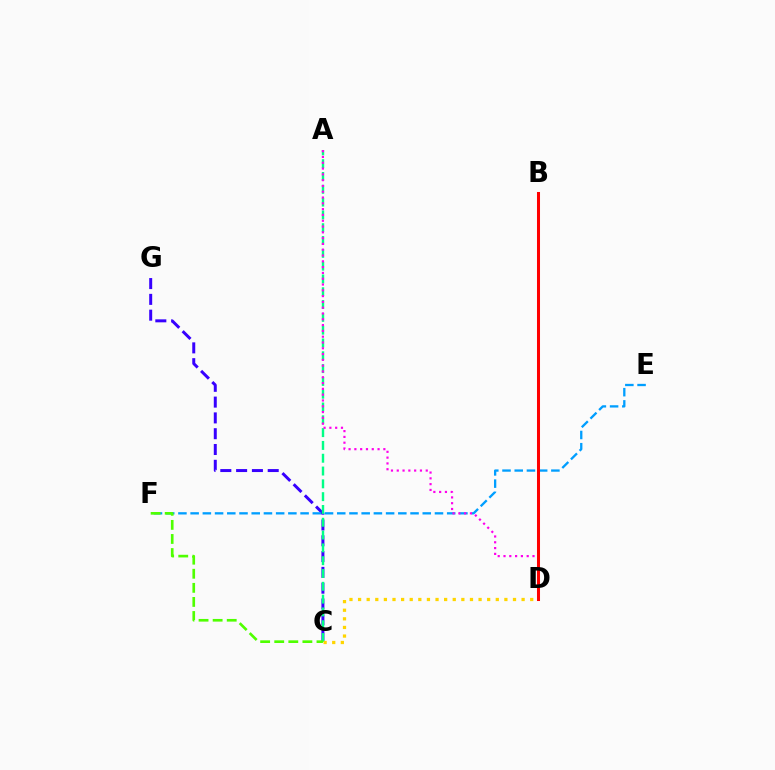{('C', 'G'): [{'color': '#3700ff', 'line_style': 'dashed', 'thickness': 2.15}], ('E', 'F'): [{'color': '#009eff', 'line_style': 'dashed', 'thickness': 1.66}], ('A', 'C'): [{'color': '#00ff86', 'line_style': 'dashed', 'thickness': 1.74}], ('A', 'D'): [{'color': '#ff00ed', 'line_style': 'dotted', 'thickness': 1.58}], ('C', 'F'): [{'color': '#4fff00', 'line_style': 'dashed', 'thickness': 1.91}], ('B', 'D'): [{'color': '#ff0000', 'line_style': 'solid', 'thickness': 2.18}], ('C', 'D'): [{'color': '#ffd500', 'line_style': 'dotted', 'thickness': 2.34}]}